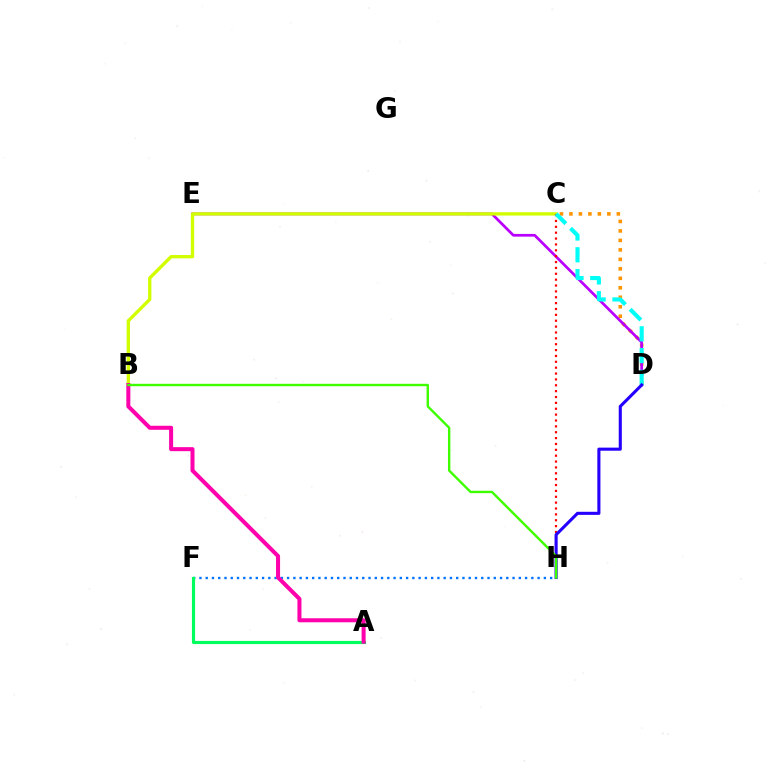{('C', 'D'): [{'color': '#ff9400', 'line_style': 'dotted', 'thickness': 2.58}, {'color': '#00fff6', 'line_style': 'dashed', 'thickness': 2.96}], ('D', 'E'): [{'color': '#b900ff', 'line_style': 'solid', 'thickness': 1.96}], ('B', 'C'): [{'color': '#d1ff00', 'line_style': 'solid', 'thickness': 2.4}], ('F', 'H'): [{'color': '#0074ff', 'line_style': 'dotted', 'thickness': 1.7}], ('C', 'H'): [{'color': '#ff0000', 'line_style': 'dotted', 'thickness': 1.59}], ('A', 'F'): [{'color': '#00ff5c', 'line_style': 'solid', 'thickness': 2.27}], ('D', 'H'): [{'color': '#2500ff', 'line_style': 'solid', 'thickness': 2.22}], ('A', 'B'): [{'color': '#ff00ac', 'line_style': 'solid', 'thickness': 2.9}], ('B', 'H'): [{'color': '#3dff00', 'line_style': 'solid', 'thickness': 1.72}]}